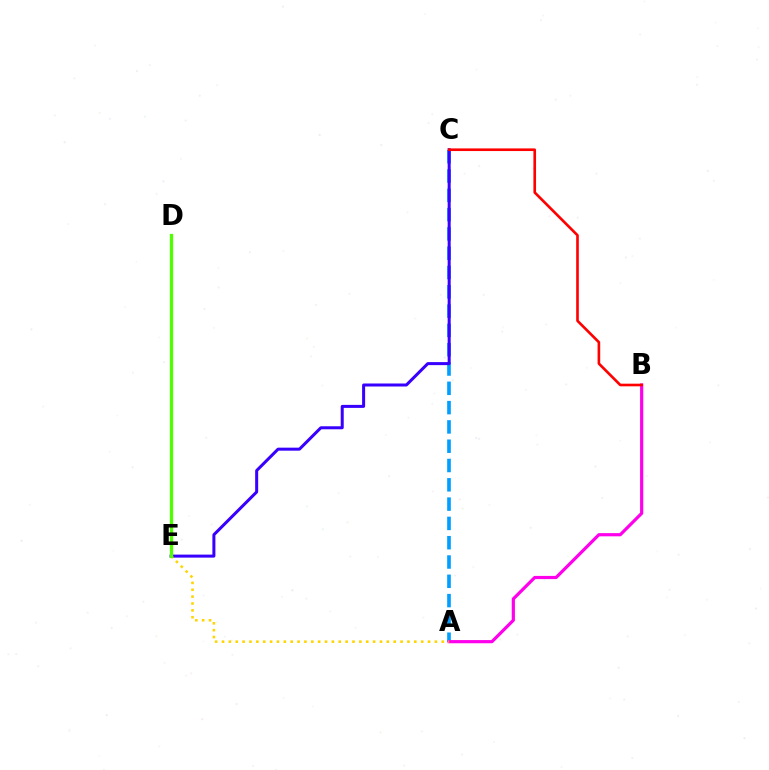{('A', 'C'): [{'color': '#009eff', 'line_style': 'dashed', 'thickness': 2.62}], ('D', 'E'): [{'color': '#00ff86', 'line_style': 'solid', 'thickness': 2.18}, {'color': '#4fff00', 'line_style': 'solid', 'thickness': 2.35}], ('C', 'E'): [{'color': '#3700ff', 'line_style': 'solid', 'thickness': 2.17}], ('A', 'B'): [{'color': '#ff00ed', 'line_style': 'solid', 'thickness': 2.29}], ('A', 'E'): [{'color': '#ffd500', 'line_style': 'dotted', 'thickness': 1.87}], ('B', 'C'): [{'color': '#ff0000', 'line_style': 'solid', 'thickness': 1.9}]}